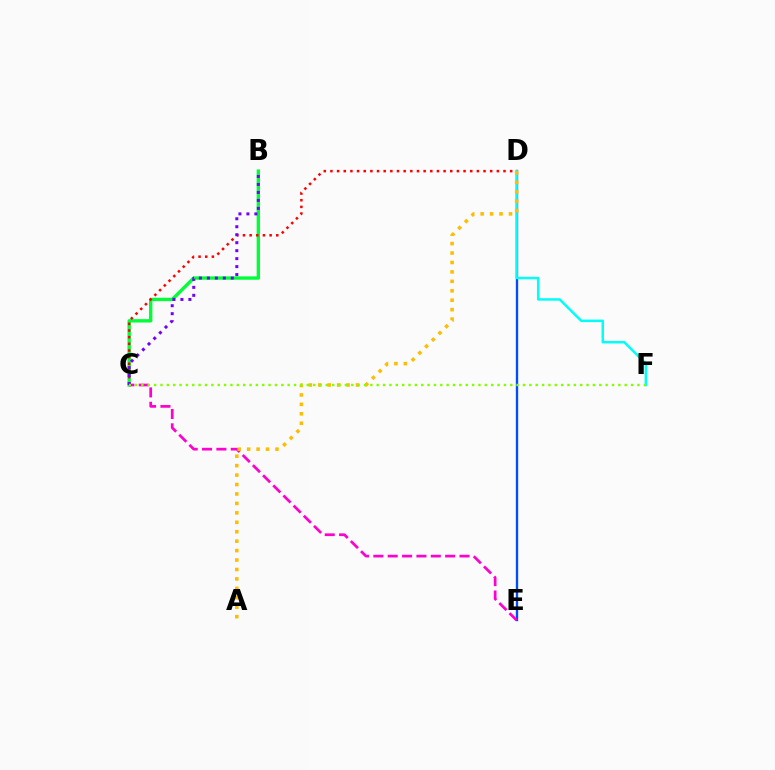{('D', 'E'): [{'color': '#004bff', 'line_style': 'solid', 'thickness': 1.69}], ('B', 'C'): [{'color': '#00ff39', 'line_style': 'solid', 'thickness': 2.42}, {'color': '#7200ff', 'line_style': 'dotted', 'thickness': 2.17}], ('C', 'D'): [{'color': '#ff0000', 'line_style': 'dotted', 'thickness': 1.81}], ('D', 'F'): [{'color': '#00fff6', 'line_style': 'solid', 'thickness': 1.79}], ('C', 'E'): [{'color': '#ff00cf', 'line_style': 'dashed', 'thickness': 1.95}], ('A', 'D'): [{'color': '#ffbd00', 'line_style': 'dotted', 'thickness': 2.56}], ('C', 'F'): [{'color': '#84ff00', 'line_style': 'dotted', 'thickness': 1.73}]}